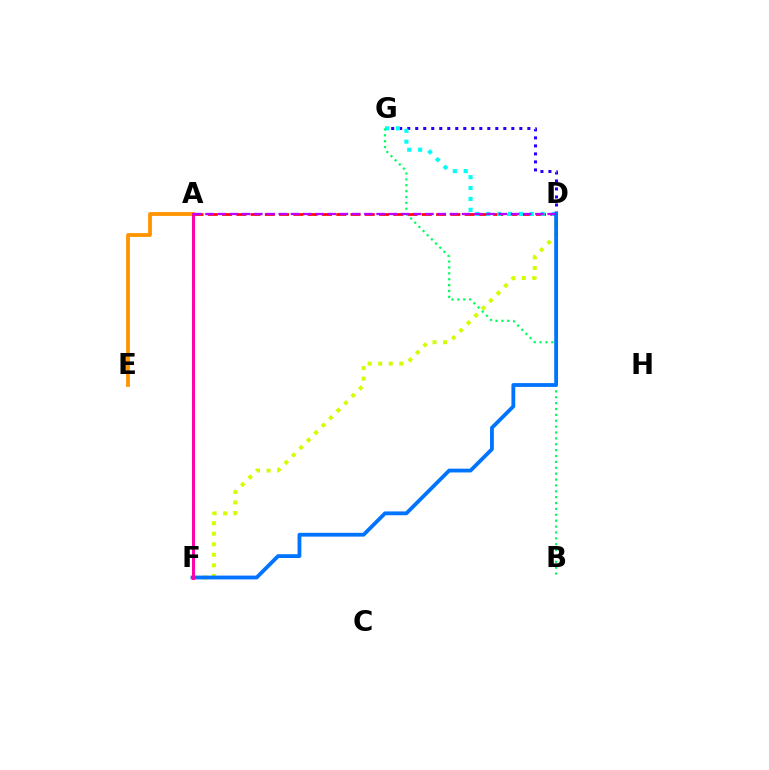{('A', 'E'): [{'color': '#ff9400', 'line_style': 'solid', 'thickness': 2.74}], ('D', 'F'): [{'color': '#d1ff00', 'line_style': 'dotted', 'thickness': 2.86}, {'color': '#0074ff', 'line_style': 'solid', 'thickness': 2.74}], ('A', 'F'): [{'color': '#3dff00', 'line_style': 'dashed', 'thickness': 1.5}, {'color': '#ff00ac', 'line_style': 'solid', 'thickness': 2.13}], ('D', 'G'): [{'color': '#2500ff', 'line_style': 'dotted', 'thickness': 2.18}, {'color': '#00fff6', 'line_style': 'dotted', 'thickness': 2.96}], ('A', 'D'): [{'color': '#ff0000', 'line_style': 'dashed', 'thickness': 1.94}, {'color': '#b900ff', 'line_style': 'dashed', 'thickness': 1.66}], ('B', 'G'): [{'color': '#00ff5c', 'line_style': 'dotted', 'thickness': 1.6}]}